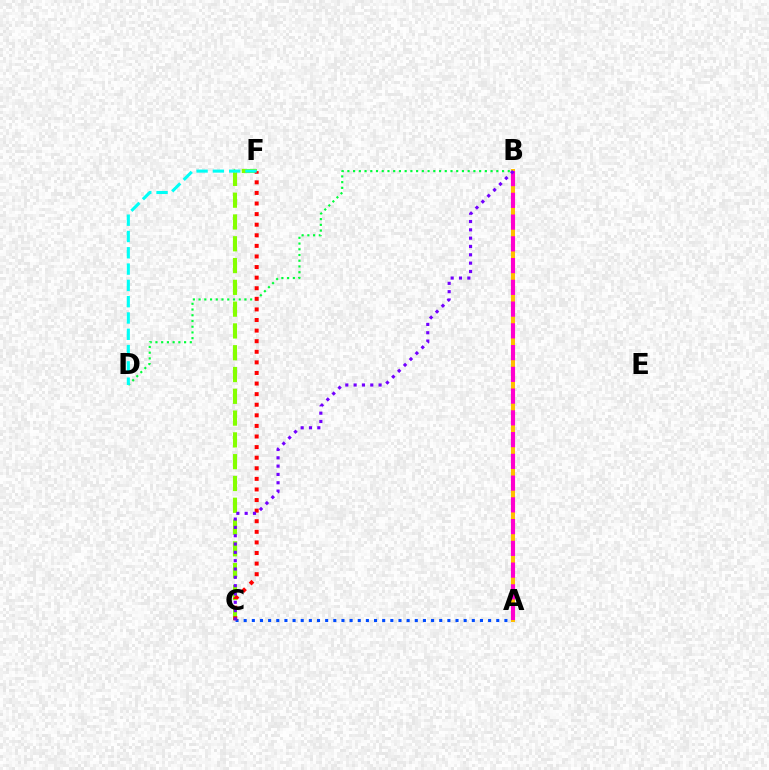{('B', 'D'): [{'color': '#00ff39', 'line_style': 'dotted', 'thickness': 1.56}], ('A', 'C'): [{'color': '#004bff', 'line_style': 'dotted', 'thickness': 2.21}], ('A', 'B'): [{'color': '#ffbd00', 'line_style': 'solid', 'thickness': 2.9}, {'color': '#ff00cf', 'line_style': 'dashed', 'thickness': 2.95}], ('C', 'F'): [{'color': '#84ff00', 'line_style': 'dashed', 'thickness': 2.96}, {'color': '#ff0000', 'line_style': 'dotted', 'thickness': 2.88}], ('D', 'F'): [{'color': '#00fff6', 'line_style': 'dashed', 'thickness': 2.21}], ('B', 'C'): [{'color': '#7200ff', 'line_style': 'dotted', 'thickness': 2.26}]}